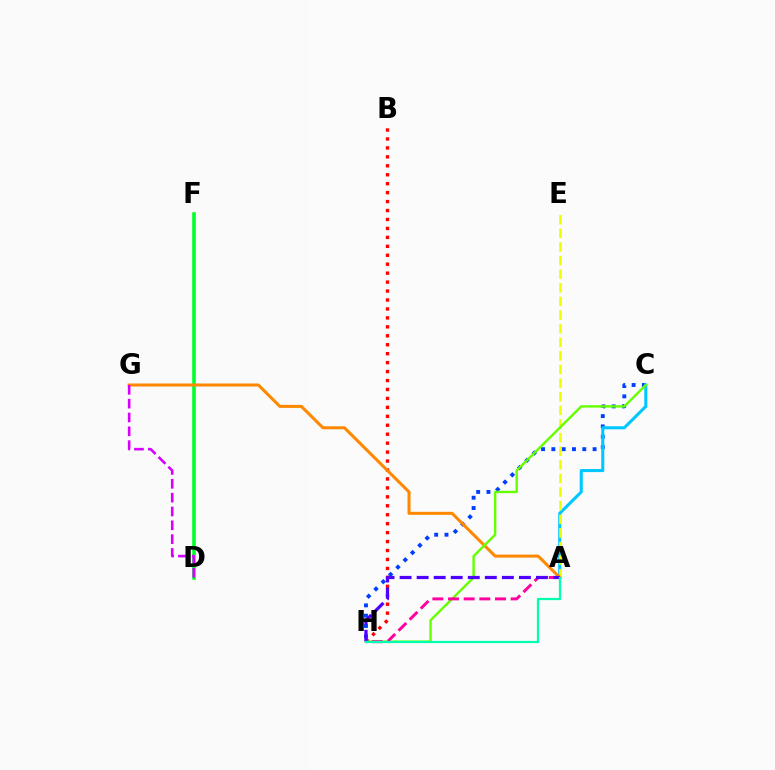{('D', 'F'): [{'color': '#00ff27', 'line_style': 'solid', 'thickness': 2.56}], ('B', 'H'): [{'color': '#ff0000', 'line_style': 'dotted', 'thickness': 2.43}], ('C', 'H'): [{'color': '#003fff', 'line_style': 'dotted', 'thickness': 2.8}, {'color': '#66ff00', 'line_style': 'solid', 'thickness': 1.73}], ('A', 'C'): [{'color': '#00c7ff', 'line_style': 'solid', 'thickness': 2.21}], ('A', 'E'): [{'color': '#eeff00', 'line_style': 'dashed', 'thickness': 1.85}], ('A', 'G'): [{'color': '#ff8800', 'line_style': 'solid', 'thickness': 2.18}], ('A', 'H'): [{'color': '#ff00a0', 'line_style': 'dashed', 'thickness': 2.13}, {'color': '#4f00ff', 'line_style': 'dashed', 'thickness': 2.32}, {'color': '#00ffaf', 'line_style': 'solid', 'thickness': 1.62}], ('D', 'G'): [{'color': '#d600ff', 'line_style': 'dashed', 'thickness': 1.88}]}